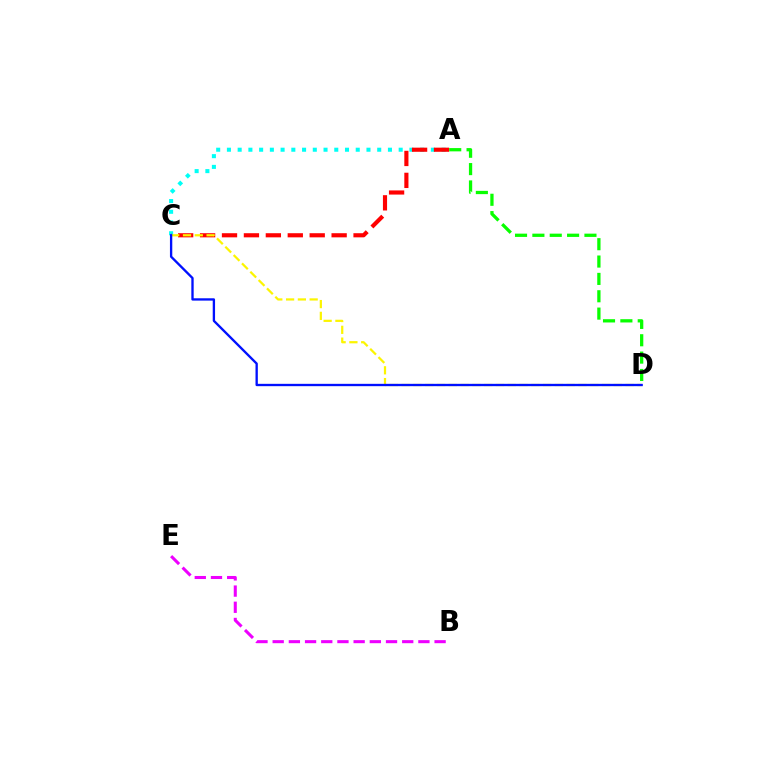{('A', 'C'): [{'color': '#00fff6', 'line_style': 'dotted', 'thickness': 2.92}, {'color': '#ff0000', 'line_style': 'dashed', 'thickness': 2.98}], ('C', 'D'): [{'color': '#fcf500', 'line_style': 'dashed', 'thickness': 1.6}, {'color': '#0010ff', 'line_style': 'solid', 'thickness': 1.68}], ('B', 'E'): [{'color': '#ee00ff', 'line_style': 'dashed', 'thickness': 2.2}], ('A', 'D'): [{'color': '#08ff00', 'line_style': 'dashed', 'thickness': 2.36}]}